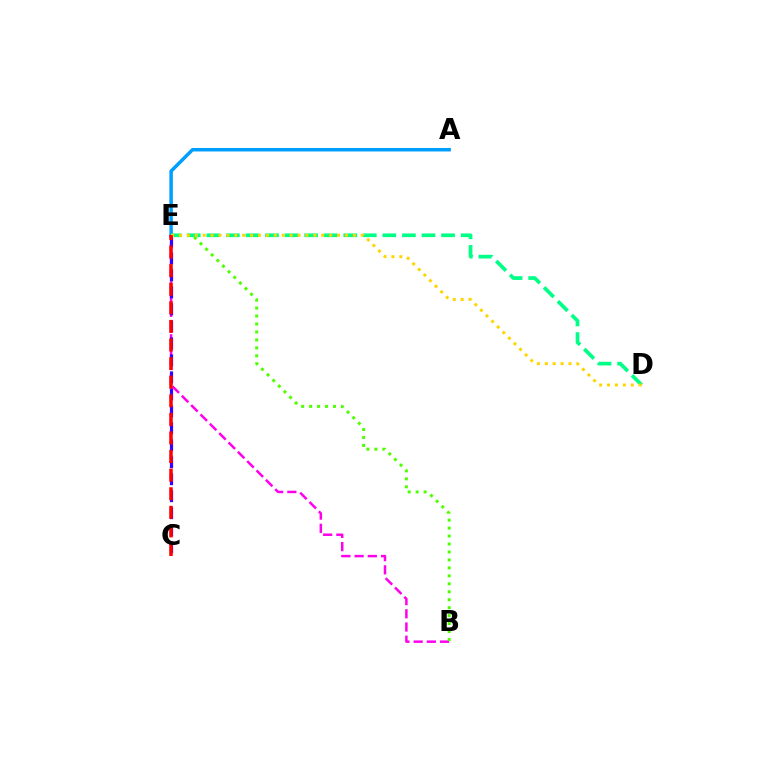{('D', 'E'): [{'color': '#00ff86', 'line_style': 'dashed', 'thickness': 2.66}, {'color': '#ffd500', 'line_style': 'dotted', 'thickness': 2.15}], ('B', 'E'): [{'color': '#ff00ed', 'line_style': 'dashed', 'thickness': 1.79}, {'color': '#4fff00', 'line_style': 'dotted', 'thickness': 2.16}], ('A', 'E'): [{'color': '#009eff', 'line_style': 'solid', 'thickness': 2.51}], ('C', 'E'): [{'color': '#3700ff', 'line_style': 'dashed', 'thickness': 2.31}, {'color': '#ff0000', 'line_style': 'dashed', 'thickness': 2.53}]}